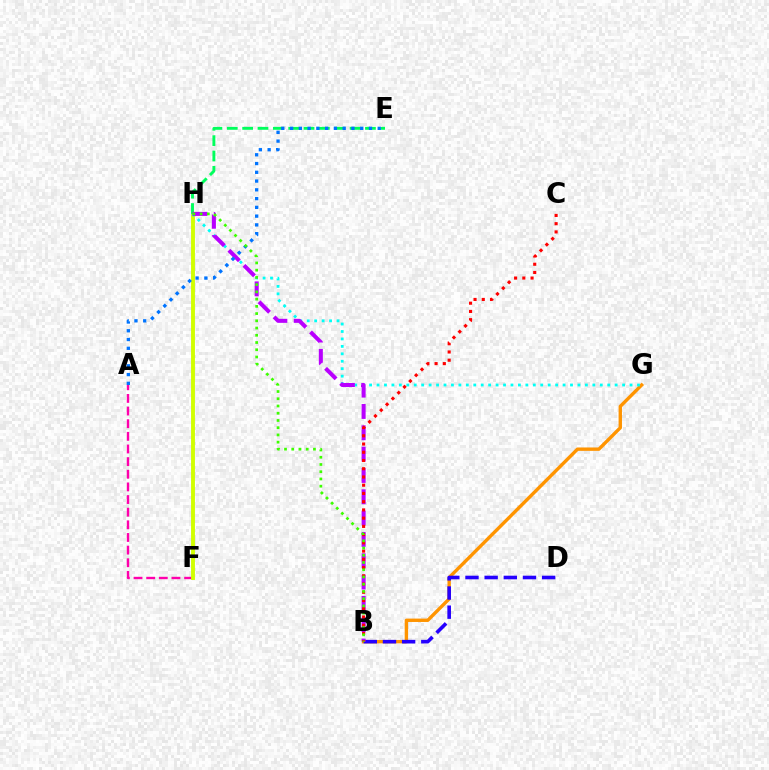{('A', 'F'): [{'color': '#ff00ac', 'line_style': 'dashed', 'thickness': 1.72}], ('B', 'G'): [{'color': '#ff9400', 'line_style': 'solid', 'thickness': 2.44}], ('B', 'D'): [{'color': '#2500ff', 'line_style': 'dashed', 'thickness': 2.6}], ('F', 'H'): [{'color': '#d1ff00', 'line_style': 'solid', 'thickness': 2.79}], ('G', 'H'): [{'color': '#00fff6', 'line_style': 'dotted', 'thickness': 2.02}], ('E', 'H'): [{'color': '#00ff5c', 'line_style': 'dashed', 'thickness': 2.09}], ('B', 'H'): [{'color': '#b900ff', 'line_style': 'dashed', 'thickness': 2.9}, {'color': '#3dff00', 'line_style': 'dotted', 'thickness': 1.97}], ('B', 'C'): [{'color': '#ff0000', 'line_style': 'dotted', 'thickness': 2.24}], ('A', 'E'): [{'color': '#0074ff', 'line_style': 'dotted', 'thickness': 2.38}]}